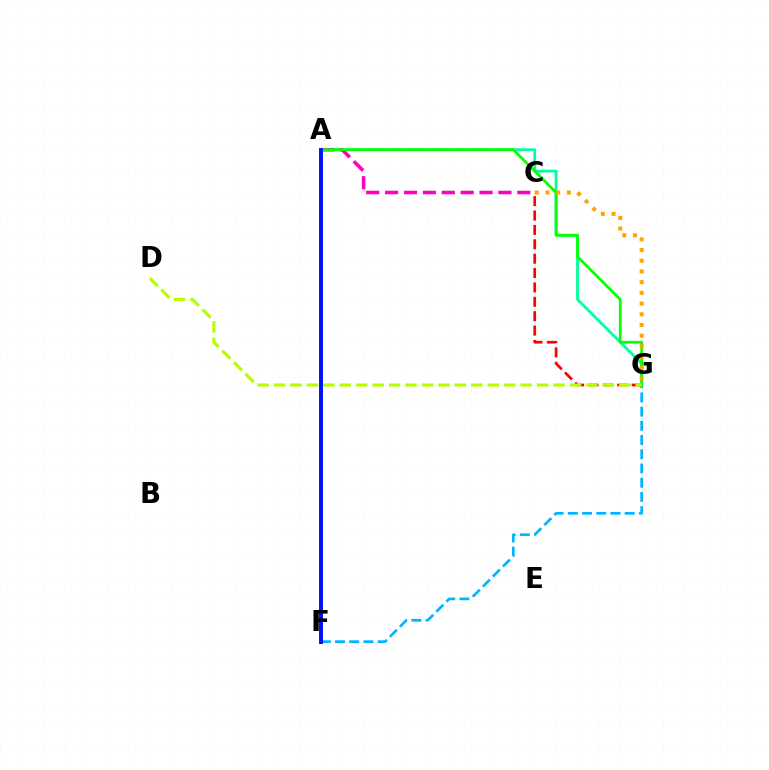{('F', 'G'): [{'color': '#00b5ff', 'line_style': 'dashed', 'thickness': 1.93}], ('A', 'F'): [{'color': '#9b00ff', 'line_style': 'dotted', 'thickness': 1.59}, {'color': '#0010ff', 'line_style': 'solid', 'thickness': 2.84}], ('A', 'G'): [{'color': '#00ff9d', 'line_style': 'solid', 'thickness': 2.02}, {'color': '#08ff00', 'line_style': 'solid', 'thickness': 1.98}], ('A', 'C'): [{'color': '#ff00bd', 'line_style': 'dashed', 'thickness': 2.57}], ('C', 'G'): [{'color': '#ff0000', 'line_style': 'dashed', 'thickness': 1.95}, {'color': '#ffa500', 'line_style': 'dotted', 'thickness': 2.91}], ('D', 'G'): [{'color': '#b3ff00', 'line_style': 'dashed', 'thickness': 2.23}]}